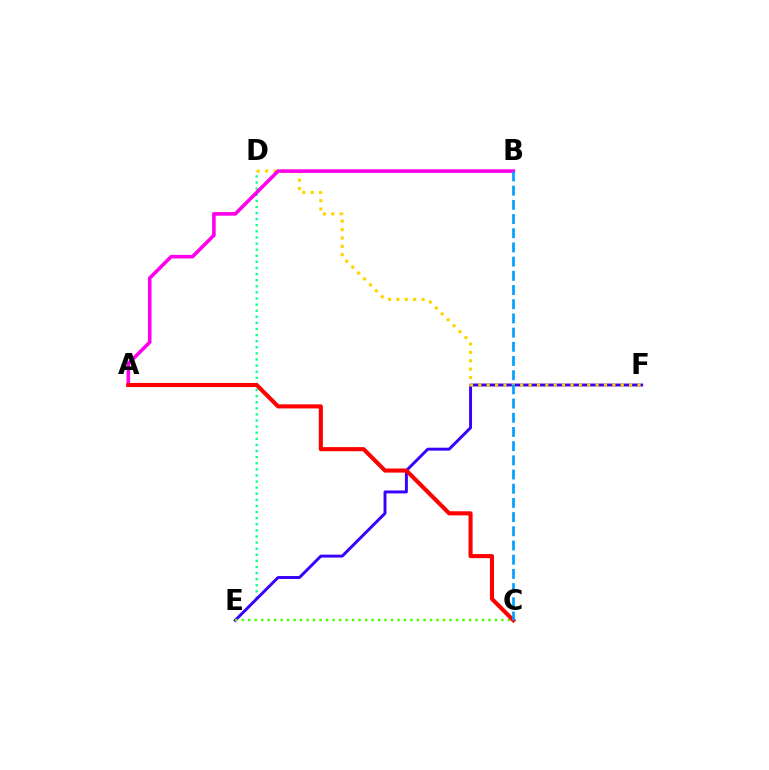{('D', 'E'): [{'color': '#00ff86', 'line_style': 'dotted', 'thickness': 1.66}], ('E', 'F'): [{'color': '#3700ff', 'line_style': 'solid', 'thickness': 2.11}], ('D', 'F'): [{'color': '#ffd500', 'line_style': 'dotted', 'thickness': 2.28}], ('A', 'B'): [{'color': '#ff00ed', 'line_style': 'solid', 'thickness': 2.58}], ('C', 'E'): [{'color': '#4fff00', 'line_style': 'dotted', 'thickness': 1.76}], ('A', 'C'): [{'color': '#ff0000', 'line_style': 'solid', 'thickness': 2.95}], ('B', 'C'): [{'color': '#009eff', 'line_style': 'dashed', 'thickness': 1.93}]}